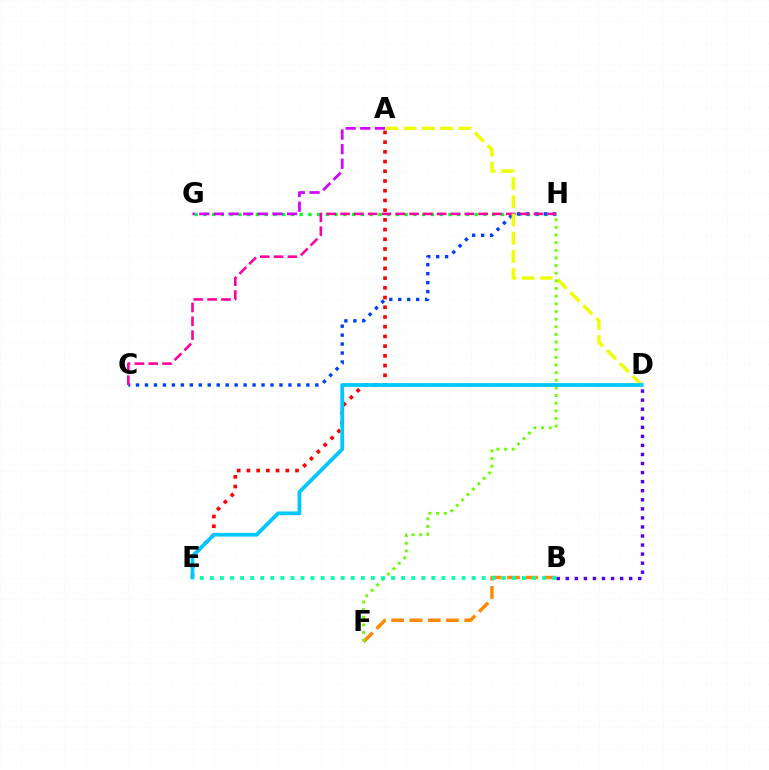{('G', 'H'): [{'color': '#00ff27', 'line_style': 'dotted', 'thickness': 2.38}], ('C', 'H'): [{'color': '#003fff', 'line_style': 'dotted', 'thickness': 2.44}, {'color': '#ff00a0', 'line_style': 'dashed', 'thickness': 1.88}], ('B', 'F'): [{'color': '#ff8800', 'line_style': 'dashed', 'thickness': 2.48}], ('B', 'D'): [{'color': '#4f00ff', 'line_style': 'dotted', 'thickness': 2.46}], ('A', 'D'): [{'color': '#eeff00', 'line_style': 'dashed', 'thickness': 2.48}], ('F', 'H'): [{'color': '#66ff00', 'line_style': 'dotted', 'thickness': 2.08}], ('A', 'E'): [{'color': '#ff0000', 'line_style': 'dotted', 'thickness': 2.64}], ('D', 'E'): [{'color': '#00c7ff', 'line_style': 'solid', 'thickness': 2.7}], ('A', 'G'): [{'color': '#d600ff', 'line_style': 'dashed', 'thickness': 1.99}], ('B', 'E'): [{'color': '#00ffaf', 'line_style': 'dotted', 'thickness': 2.73}]}